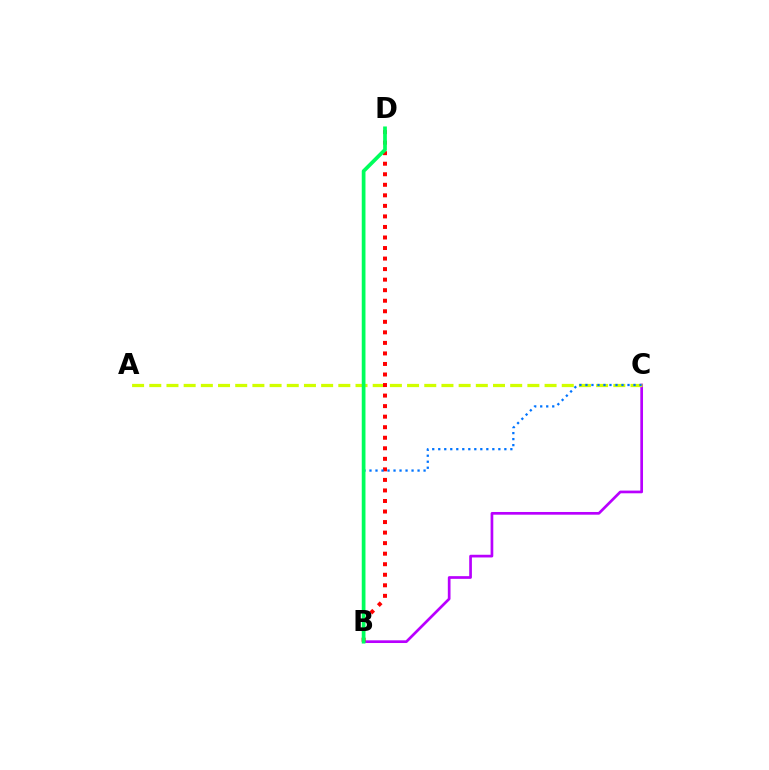{('B', 'C'): [{'color': '#b900ff', 'line_style': 'solid', 'thickness': 1.94}, {'color': '#0074ff', 'line_style': 'dotted', 'thickness': 1.63}], ('A', 'C'): [{'color': '#d1ff00', 'line_style': 'dashed', 'thickness': 2.33}], ('B', 'D'): [{'color': '#ff0000', 'line_style': 'dotted', 'thickness': 2.86}, {'color': '#00ff5c', 'line_style': 'solid', 'thickness': 2.68}]}